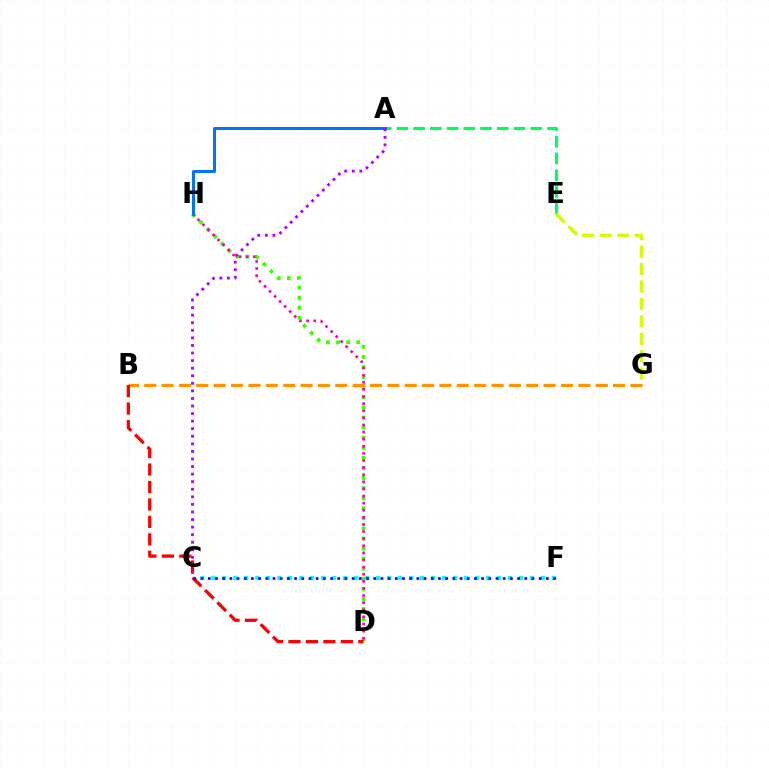{('D', 'H'): [{'color': '#3dff00', 'line_style': 'dotted', 'thickness': 2.74}, {'color': '#ff00ac', 'line_style': 'dotted', 'thickness': 1.93}], ('C', 'F'): [{'color': '#00fff6', 'line_style': 'dotted', 'thickness': 2.99}, {'color': '#2500ff', 'line_style': 'dotted', 'thickness': 1.95}], ('B', 'G'): [{'color': '#ff9400', 'line_style': 'dashed', 'thickness': 2.36}], ('A', 'E'): [{'color': '#00ff5c', 'line_style': 'dashed', 'thickness': 2.27}], ('B', 'D'): [{'color': '#ff0000', 'line_style': 'dashed', 'thickness': 2.37}], ('A', 'H'): [{'color': '#0074ff', 'line_style': 'solid', 'thickness': 2.17}], ('E', 'G'): [{'color': '#d1ff00', 'line_style': 'dashed', 'thickness': 2.37}], ('A', 'C'): [{'color': '#b900ff', 'line_style': 'dotted', 'thickness': 2.06}]}